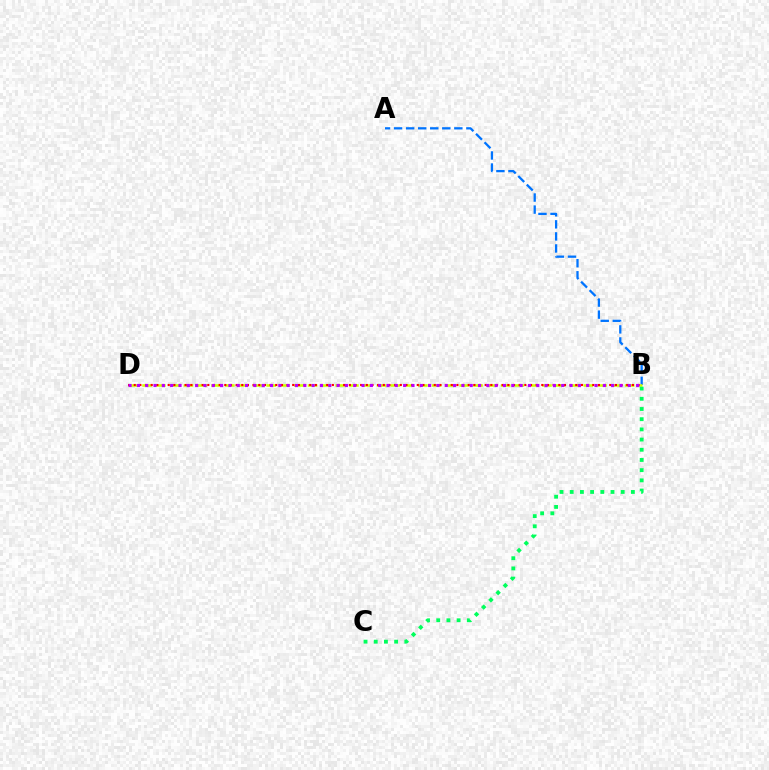{('A', 'B'): [{'color': '#0074ff', 'line_style': 'dashed', 'thickness': 1.64}], ('B', 'D'): [{'color': '#d1ff00', 'line_style': 'dashed', 'thickness': 1.87}, {'color': '#ff0000', 'line_style': 'dotted', 'thickness': 1.54}, {'color': '#b900ff', 'line_style': 'dotted', 'thickness': 2.26}], ('B', 'C'): [{'color': '#00ff5c', 'line_style': 'dotted', 'thickness': 2.77}]}